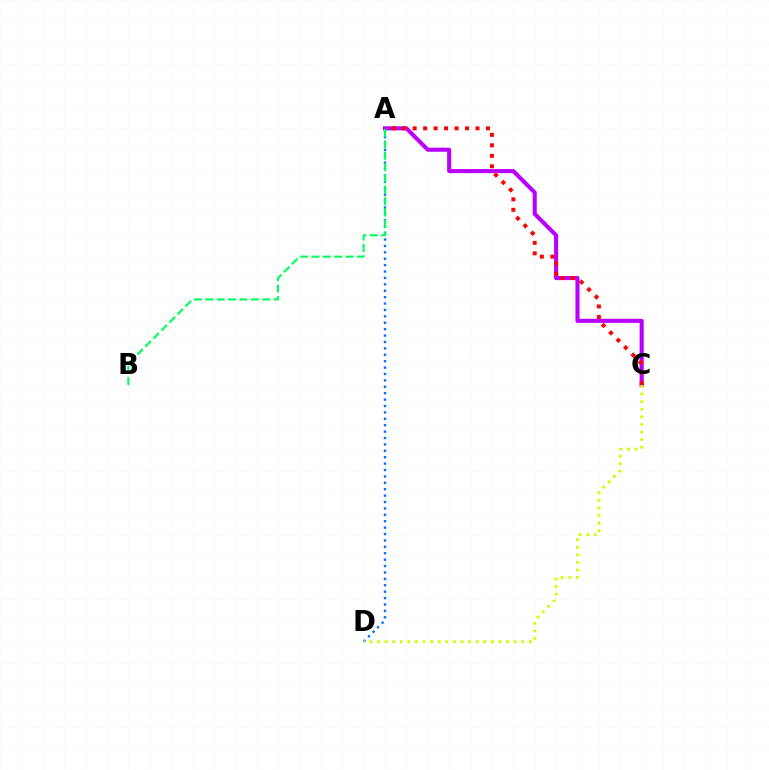{('A', 'C'): [{'color': '#b900ff', 'line_style': 'solid', 'thickness': 2.94}, {'color': '#ff0000', 'line_style': 'dotted', 'thickness': 2.85}], ('A', 'D'): [{'color': '#0074ff', 'line_style': 'dotted', 'thickness': 1.74}], ('C', 'D'): [{'color': '#d1ff00', 'line_style': 'dotted', 'thickness': 2.06}], ('A', 'B'): [{'color': '#00ff5c', 'line_style': 'dashed', 'thickness': 1.54}]}